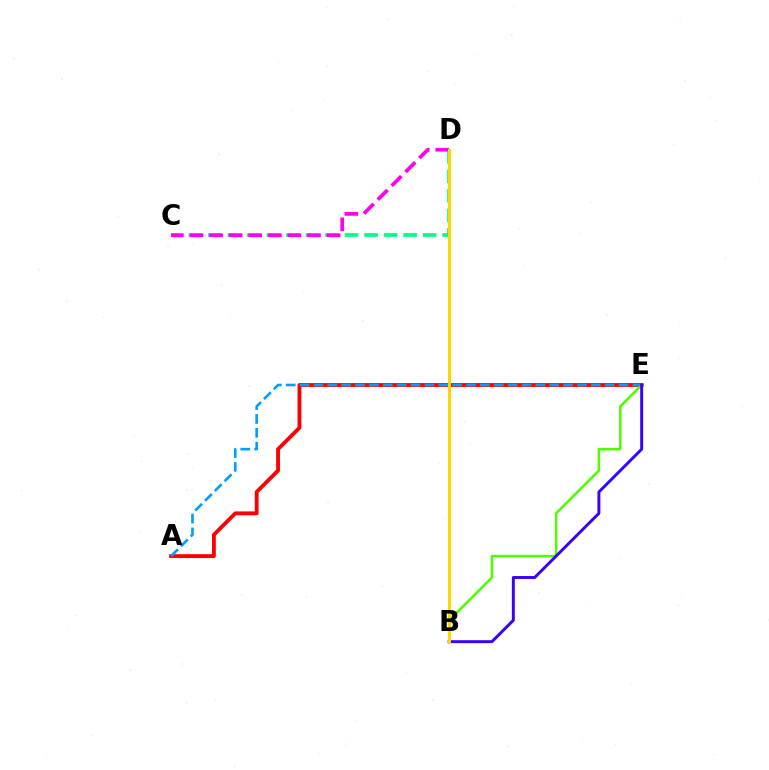{('A', 'E'): [{'color': '#ff0000', 'line_style': 'solid', 'thickness': 2.77}, {'color': '#009eff', 'line_style': 'dashed', 'thickness': 1.88}], ('B', 'E'): [{'color': '#4fff00', 'line_style': 'solid', 'thickness': 1.83}, {'color': '#3700ff', 'line_style': 'solid', 'thickness': 2.11}], ('C', 'D'): [{'color': '#00ff86', 'line_style': 'dashed', 'thickness': 2.65}, {'color': '#ff00ed', 'line_style': 'dashed', 'thickness': 2.66}], ('B', 'D'): [{'color': '#ffd500', 'line_style': 'solid', 'thickness': 2.17}]}